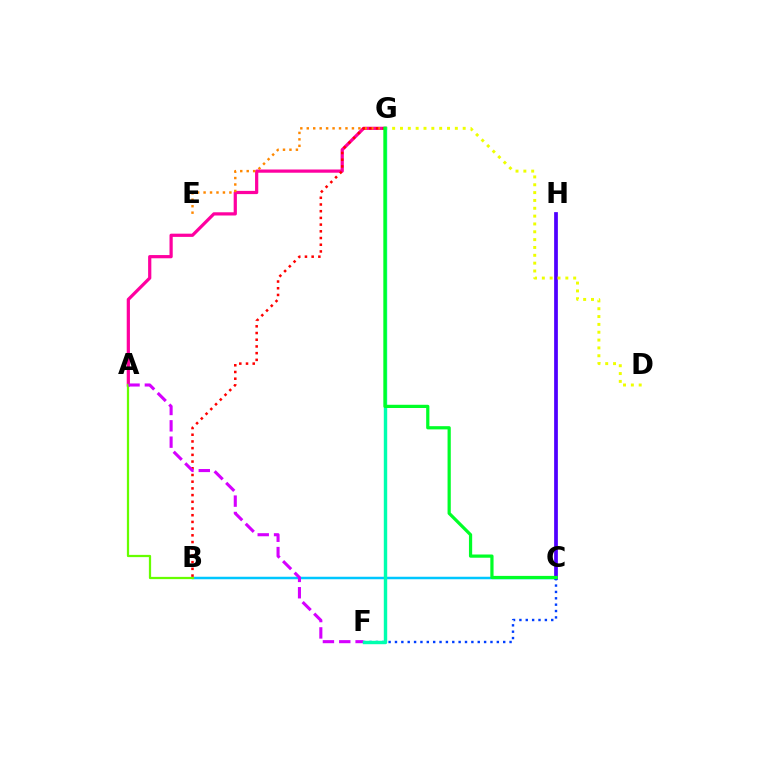{('C', 'H'): [{'color': '#4f00ff', 'line_style': 'solid', 'thickness': 2.69}], ('A', 'G'): [{'color': '#ff00a0', 'line_style': 'solid', 'thickness': 2.32}], ('B', 'C'): [{'color': '#00c7ff', 'line_style': 'solid', 'thickness': 1.79}], ('C', 'F'): [{'color': '#003fff', 'line_style': 'dotted', 'thickness': 1.73}], ('A', 'B'): [{'color': '#66ff00', 'line_style': 'solid', 'thickness': 1.62}], ('E', 'G'): [{'color': '#ff8800', 'line_style': 'dotted', 'thickness': 1.75}], ('B', 'G'): [{'color': '#ff0000', 'line_style': 'dotted', 'thickness': 1.82}], ('D', 'G'): [{'color': '#eeff00', 'line_style': 'dotted', 'thickness': 2.13}], ('A', 'F'): [{'color': '#d600ff', 'line_style': 'dashed', 'thickness': 2.22}], ('F', 'G'): [{'color': '#00ffaf', 'line_style': 'solid', 'thickness': 2.46}], ('C', 'G'): [{'color': '#00ff27', 'line_style': 'solid', 'thickness': 2.32}]}